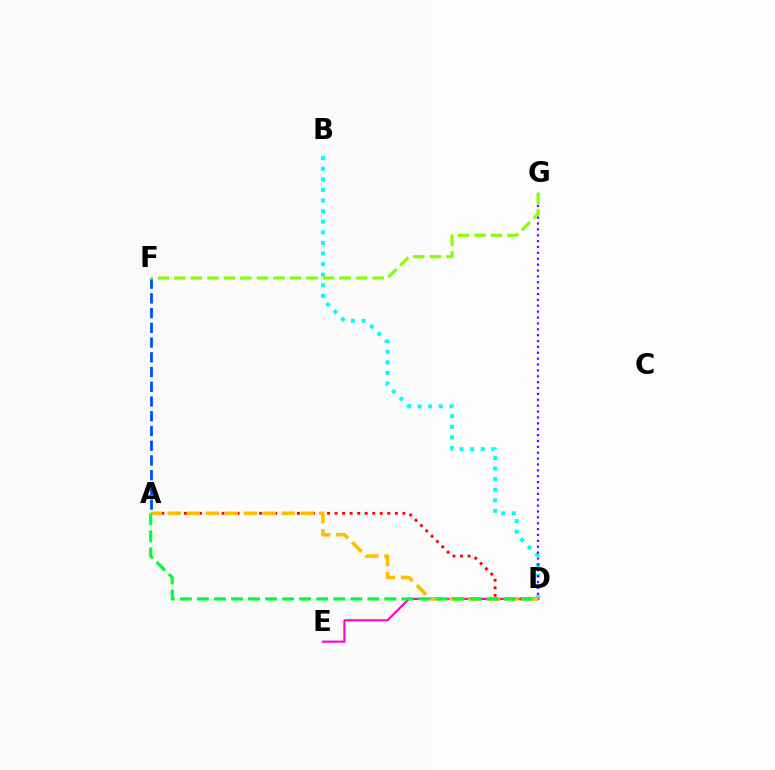{('B', 'D'): [{'color': '#00fff6', 'line_style': 'dotted', 'thickness': 2.88}], ('D', 'E'): [{'color': '#ff00cf', 'line_style': 'solid', 'thickness': 1.54}], ('D', 'G'): [{'color': '#7200ff', 'line_style': 'dotted', 'thickness': 1.6}], ('A', 'D'): [{'color': '#ff0000', 'line_style': 'dotted', 'thickness': 2.05}, {'color': '#ffbd00', 'line_style': 'dashed', 'thickness': 2.58}, {'color': '#00ff39', 'line_style': 'dashed', 'thickness': 2.31}], ('A', 'F'): [{'color': '#004bff', 'line_style': 'dashed', 'thickness': 2.0}], ('F', 'G'): [{'color': '#84ff00', 'line_style': 'dashed', 'thickness': 2.24}]}